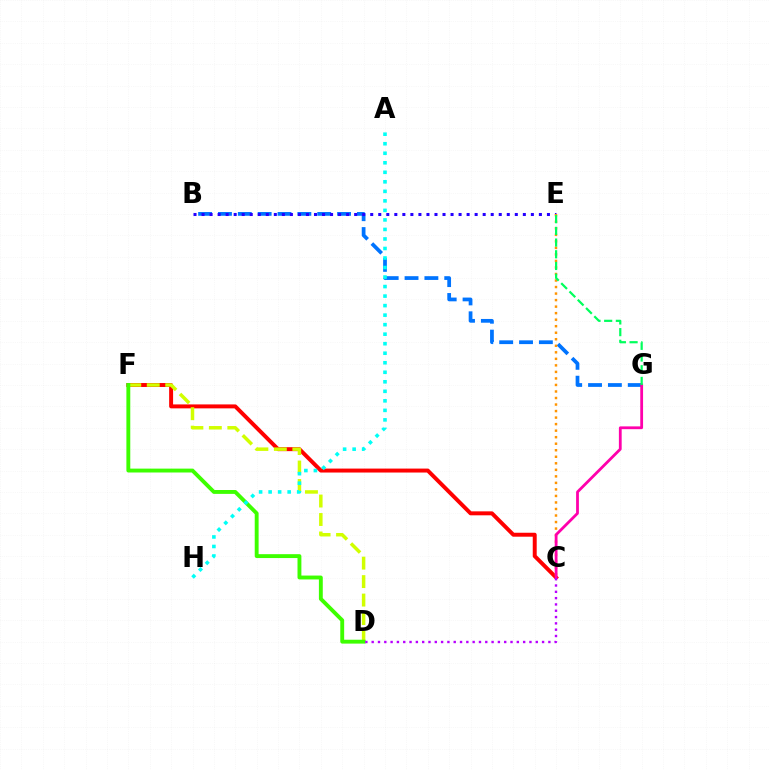{('C', 'F'): [{'color': '#ff0000', 'line_style': 'solid', 'thickness': 2.85}], ('D', 'F'): [{'color': '#d1ff00', 'line_style': 'dashed', 'thickness': 2.51}, {'color': '#3dff00', 'line_style': 'solid', 'thickness': 2.79}], ('B', 'G'): [{'color': '#0074ff', 'line_style': 'dashed', 'thickness': 2.7}], ('B', 'E'): [{'color': '#2500ff', 'line_style': 'dotted', 'thickness': 2.18}], ('C', 'E'): [{'color': '#ff9400', 'line_style': 'dotted', 'thickness': 1.77}], ('A', 'H'): [{'color': '#00fff6', 'line_style': 'dotted', 'thickness': 2.59}], ('C', 'G'): [{'color': '#ff00ac', 'line_style': 'solid', 'thickness': 2.01}], ('E', 'G'): [{'color': '#00ff5c', 'line_style': 'dashed', 'thickness': 1.59}], ('C', 'D'): [{'color': '#b900ff', 'line_style': 'dotted', 'thickness': 1.71}]}